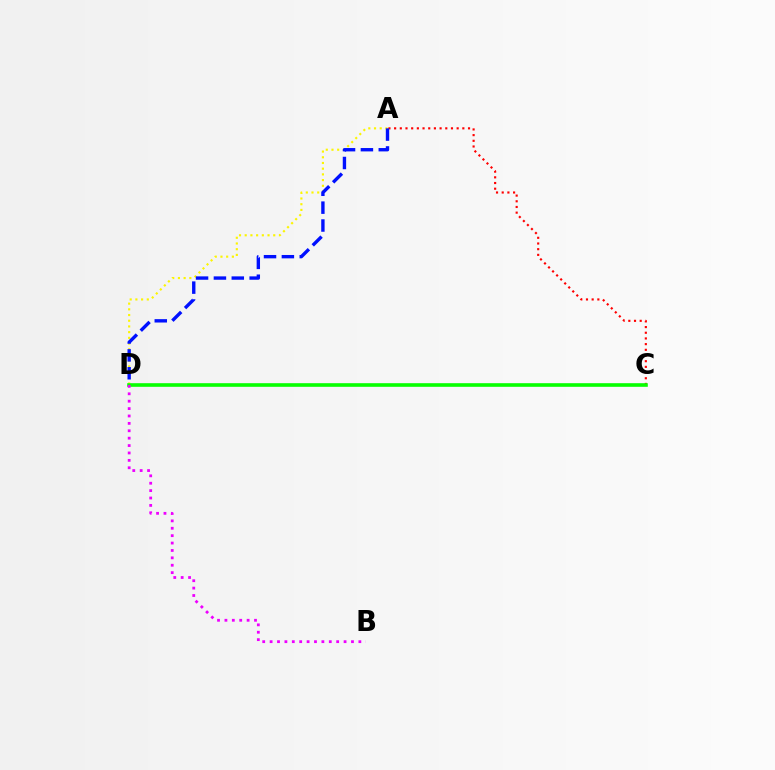{('C', 'D'): [{'color': '#00fff6', 'line_style': 'solid', 'thickness': 1.56}, {'color': '#08ff00', 'line_style': 'solid', 'thickness': 2.59}], ('A', 'C'): [{'color': '#ff0000', 'line_style': 'dotted', 'thickness': 1.54}], ('A', 'D'): [{'color': '#fcf500', 'line_style': 'dotted', 'thickness': 1.55}, {'color': '#0010ff', 'line_style': 'dashed', 'thickness': 2.43}], ('B', 'D'): [{'color': '#ee00ff', 'line_style': 'dotted', 'thickness': 2.01}]}